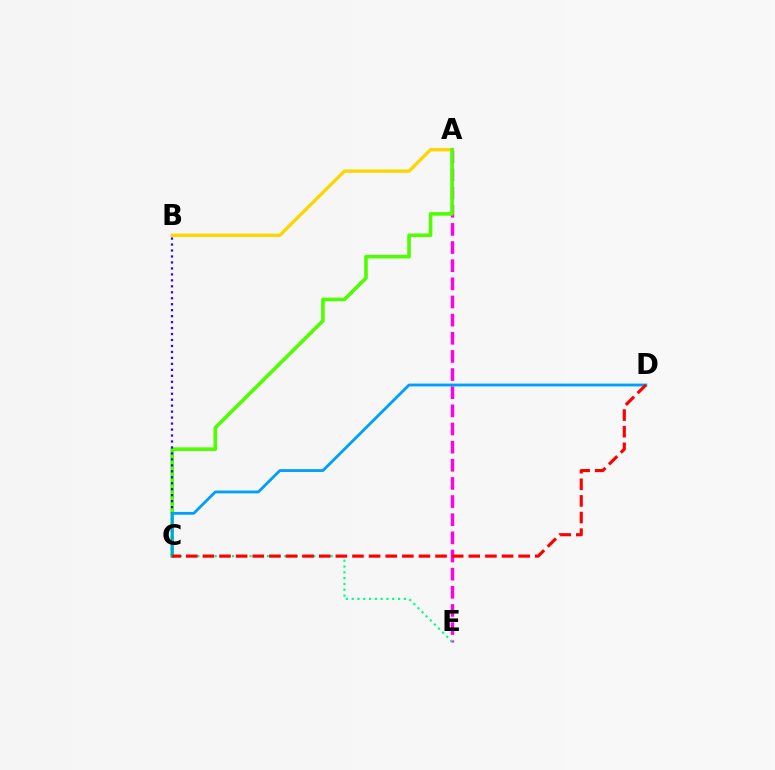{('A', 'E'): [{'color': '#ff00ed', 'line_style': 'dashed', 'thickness': 2.46}], ('A', 'B'): [{'color': '#ffd500', 'line_style': 'solid', 'thickness': 2.39}], ('A', 'C'): [{'color': '#4fff00', 'line_style': 'solid', 'thickness': 2.6}], ('B', 'C'): [{'color': '#3700ff', 'line_style': 'dotted', 'thickness': 1.62}], ('C', 'D'): [{'color': '#009eff', 'line_style': 'solid', 'thickness': 2.03}, {'color': '#ff0000', 'line_style': 'dashed', 'thickness': 2.26}], ('C', 'E'): [{'color': '#00ff86', 'line_style': 'dotted', 'thickness': 1.58}]}